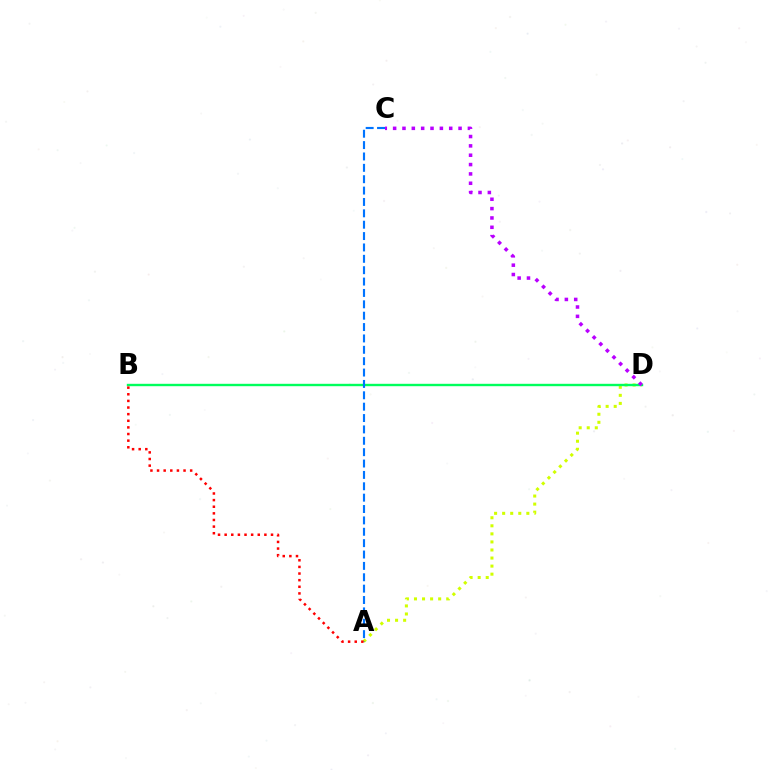{('A', 'D'): [{'color': '#d1ff00', 'line_style': 'dotted', 'thickness': 2.19}], ('B', 'D'): [{'color': '#00ff5c', 'line_style': 'solid', 'thickness': 1.72}], ('A', 'C'): [{'color': '#0074ff', 'line_style': 'dashed', 'thickness': 1.55}], ('A', 'B'): [{'color': '#ff0000', 'line_style': 'dotted', 'thickness': 1.8}], ('C', 'D'): [{'color': '#b900ff', 'line_style': 'dotted', 'thickness': 2.54}]}